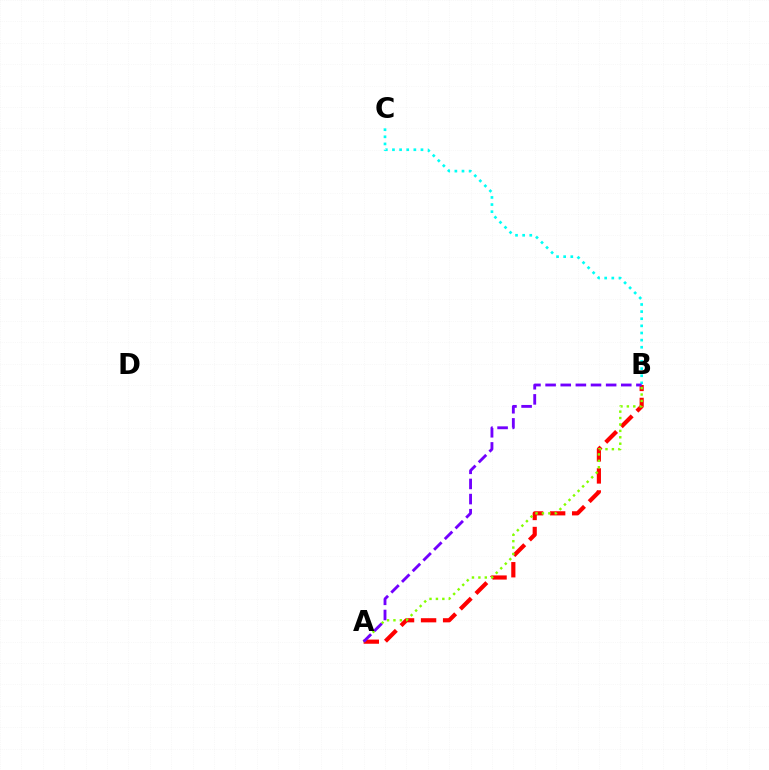{('A', 'B'): [{'color': '#ff0000', 'line_style': 'dashed', 'thickness': 2.99}, {'color': '#84ff00', 'line_style': 'dotted', 'thickness': 1.74}, {'color': '#7200ff', 'line_style': 'dashed', 'thickness': 2.06}], ('B', 'C'): [{'color': '#00fff6', 'line_style': 'dotted', 'thickness': 1.94}]}